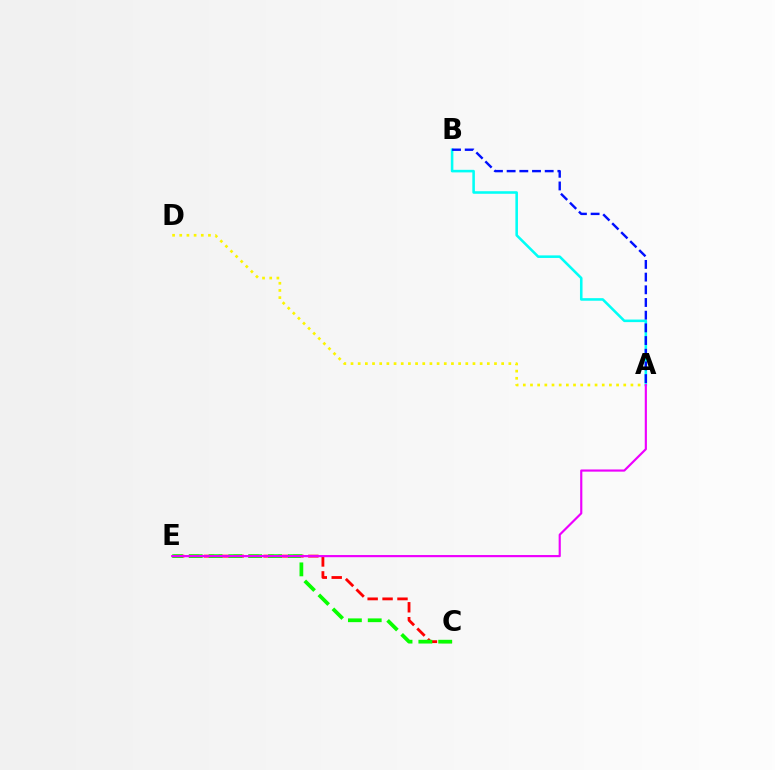{('C', 'E'): [{'color': '#ff0000', 'line_style': 'dashed', 'thickness': 2.03}, {'color': '#08ff00', 'line_style': 'dashed', 'thickness': 2.69}], ('A', 'D'): [{'color': '#fcf500', 'line_style': 'dotted', 'thickness': 1.95}], ('A', 'B'): [{'color': '#00fff6', 'line_style': 'solid', 'thickness': 1.85}, {'color': '#0010ff', 'line_style': 'dashed', 'thickness': 1.72}], ('A', 'E'): [{'color': '#ee00ff', 'line_style': 'solid', 'thickness': 1.56}]}